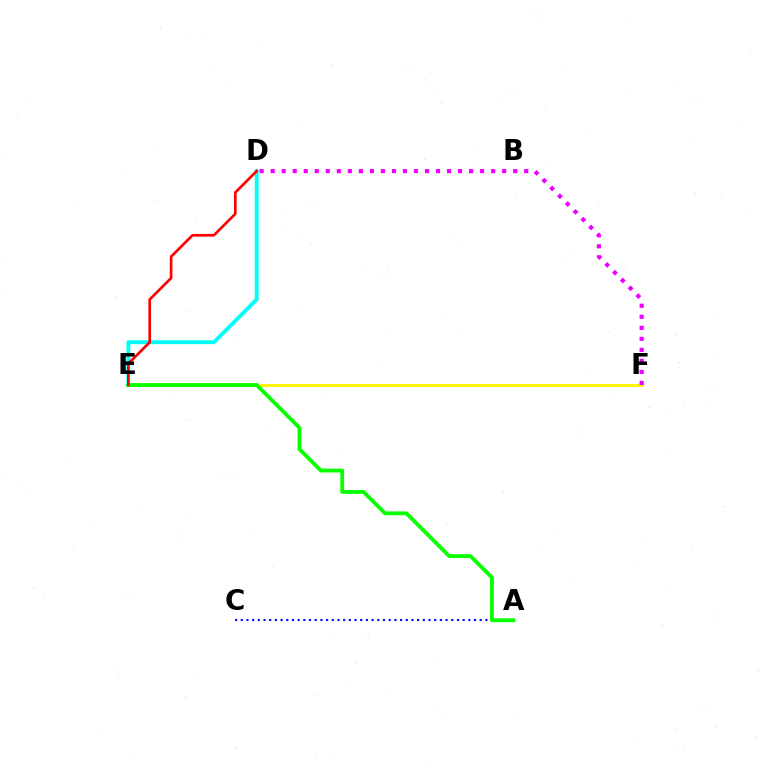{('A', 'C'): [{'color': '#0010ff', 'line_style': 'dotted', 'thickness': 1.55}], ('D', 'E'): [{'color': '#00fff6', 'line_style': 'solid', 'thickness': 2.79}, {'color': '#ff0000', 'line_style': 'solid', 'thickness': 1.92}], ('E', 'F'): [{'color': '#fcf500', 'line_style': 'solid', 'thickness': 2.1}], ('D', 'F'): [{'color': '#ee00ff', 'line_style': 'dotted', 'thickness': 3.0}], ('A', 'E'): [{'color': '#08ff00', 'line_style': 'solid', 'thickness': 2.74}]}